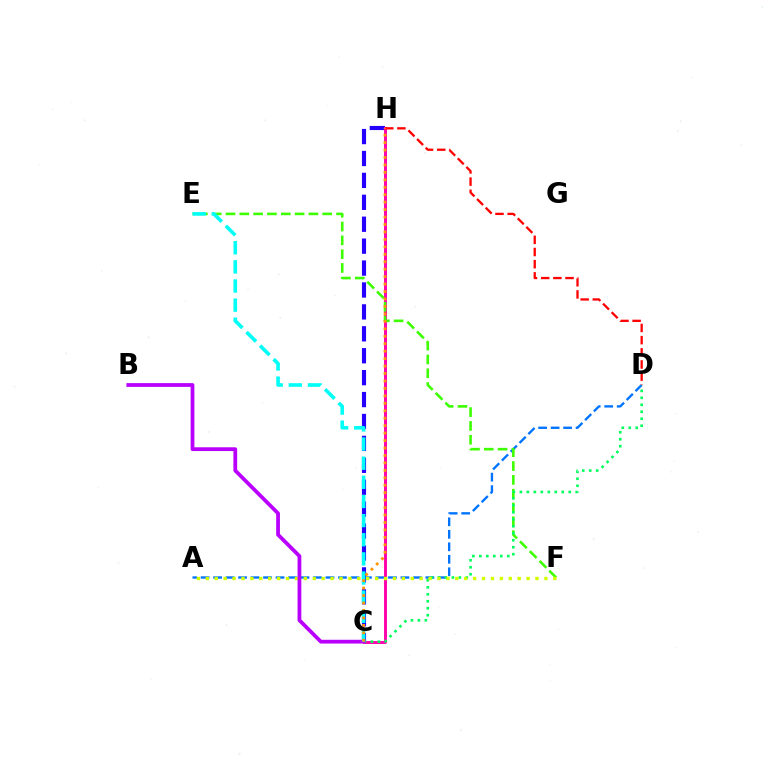{('A', 'D'): [{'color': '#0074ff', 'line_style': 'dashed', 'thickness': 1.7}], ('C', 'H'): [{'color': '#2500ff', 'line_style': 'dashed', 'thickness': 2.98}, {'color': '#ff00ac', 'line_style': 'solid', 'thickness': 2.1}, {'color': '#ff9400', 'line_style': 'dotted', 'thickness': 2.02}], ('E', 'F'): [{'color': '#3dff00', 'line_style': 'dashed', 'thickness': 1.88}], ('C', 'D'): [{'color': '#00ff5c', 'line_style': 'dotted', 'thickness': 1.9}], ('A', 'F'): [{'color': '#d1ff00', 'line_style': 'dotted', 'thickness': 2.42}], ('D', 'H'): [{'color': '#ff0000', 'line_style': 'dashed', 'thickness': 1.65}], ('B', 'C'): [{'color': '#b900ff', 'line_style': 'solid', 'thickness': 2.72}], ('C', 'E'): [{'color': '#00fff6', 'line_style': 'dashed', 'thickness': 2.6}]}